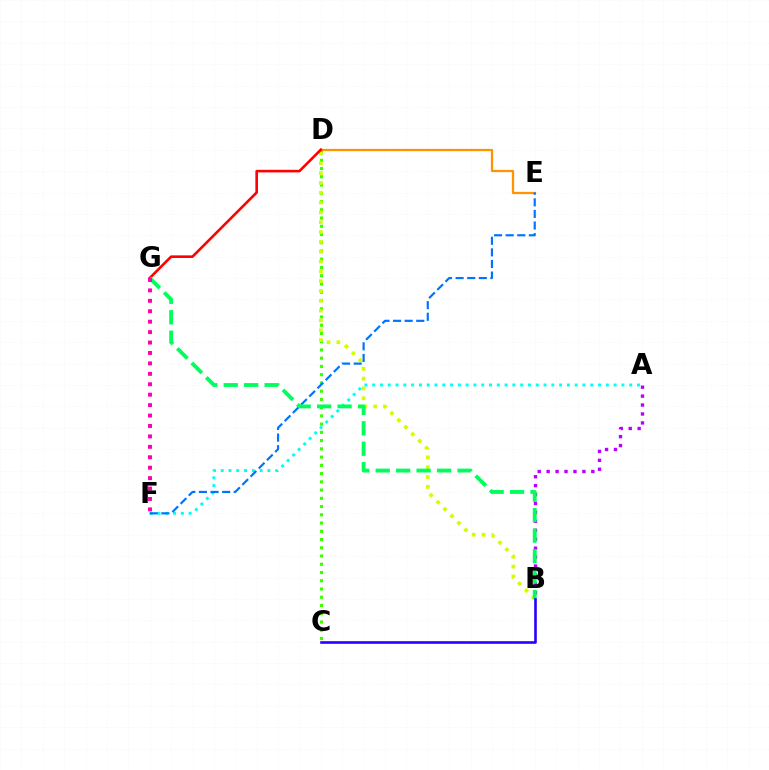{('C', 'D'): [{'color': '#3dff00', 'line_style': 'dotted', 'thickness': 2.24}], ('A', 'B'): [{'color': '#b900ff', 'line_style': 'dotted', 'thickness': 2.43}], ('B', 'D'): [{'color': '#d1ff00', 'line_style': 'dotted', 'thickness': 2.67}], ('A', 'F'): [{'color': '#00fff6', 'line_style': 'dotted', 'thickness': 2.12}], ('D', 'E'): [{'color': '#ff9400', 'line_style': 'solid', 'thickness': 1.61}], ('E', 'F'): [{'color': '#0074ff', 'line_style': 'dashed', 'thickness': 1.58}], ('D', 'G'): [{'color': '#ff0000', 'line_style': 'solid', 'thickness': 1.88}], ('B', 'G'): [{'color': '#00ff5c', 'line_style': 'dashed', 'thickness': 2.78}], ('F', 'G'): [{'color': '#ff00ac', 'line_style': 'dotted', 'thickness': 2.83}], ('B', 'C'): [{'color': '#2500ff', 'line_style': 'solid', 'thickness': 1.87}]}